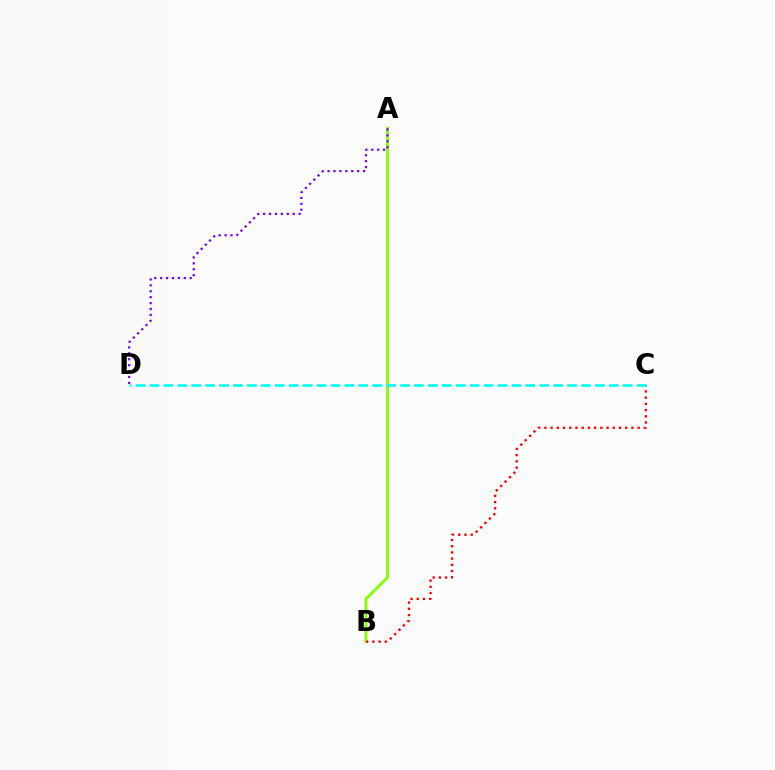{('A', 'B'): [{'color': '#84ff00', 'line_style': 'solid', 'thickness': 2.08}], ('A', 'D'): [{'color': '#7200ff', 'line_style': 'dotted', 'thickness': 1.61}], ('B', 'C'): [{'color': '#ff0000', 'line_style': 'dotted', 'thickness': 1.69}], ('C', 'D'): [{'color': '#00fff6', 'line_style': 'dashed', 'thickness': 1.89}]}